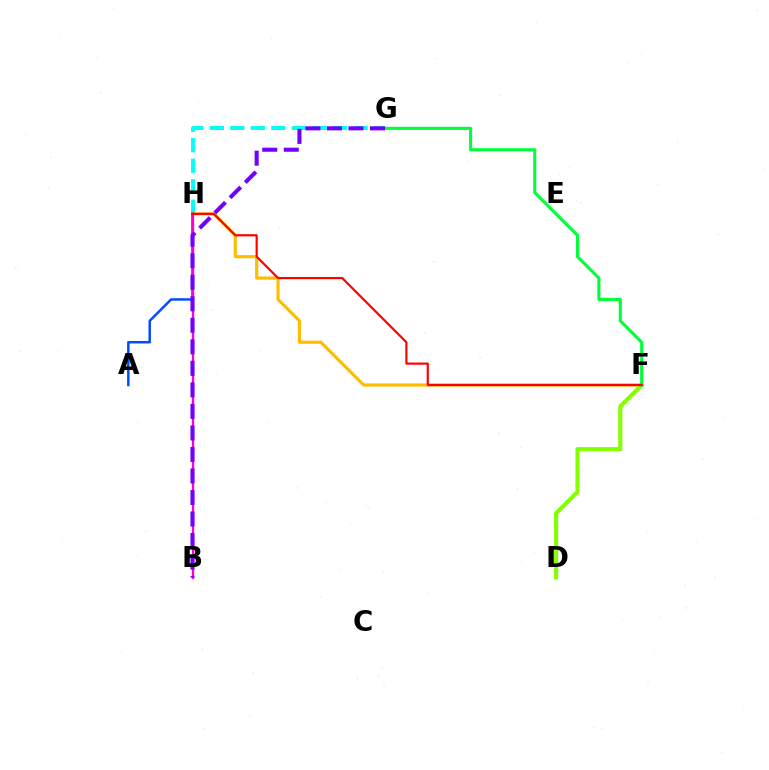{('G', 'H'): [{'color': '#00fff6', 'line_style': 'dashed', 'thickness': 2.79}], ('F', 'H'): [{'color': '#ffbd00', 'line_style': 'solid', 'thickness': 2.28}, {'color': '#ff0000', 'line_style': 'solid', 'thickness': 1.57}], ('A', 'H'): [{'color': '#004bff', 'line_style': 'solid', 'thickness': 1.78}], ('D', 'F'): [{'color': '#84ff00', 'line_style': 'solid', 'thickness': 2.97}], ('B', 'H'): [{'color': '#ff00cf', 'line_style': 'solid', 'thickness': 1.64}], ('F', 'G'): [{'color': '#00ff39', 'line_style': 'solid', 'thickness': 2.22}], ('B', 'G'): [{'color': '#7200ff', 'line_style': 'dashed', 'thickness': 2.92}]}